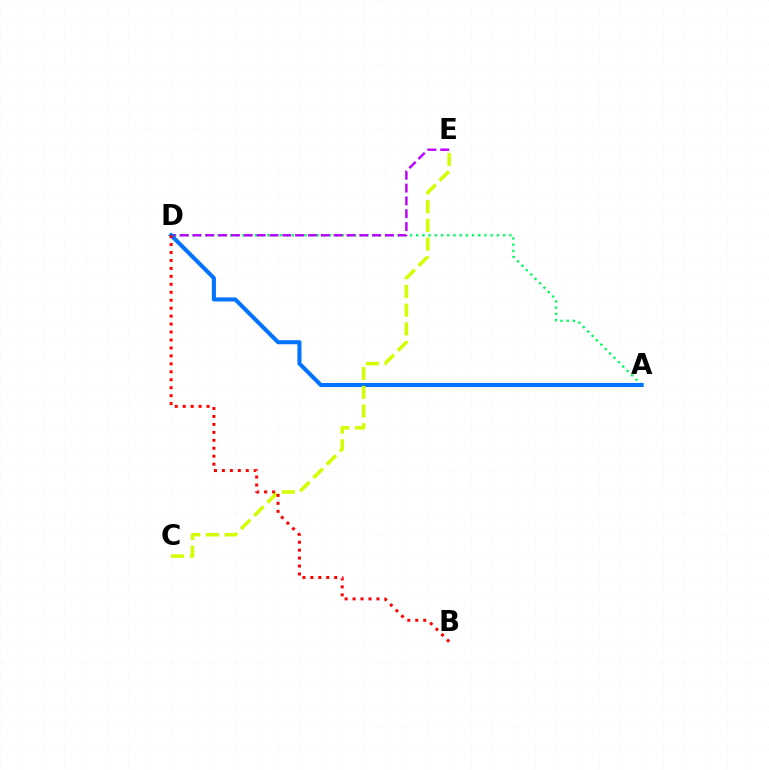{('A', 'D'): [{'color': '#00ff5c', 'line_style': 'dotted', 'thickness': 1.69}, {'color': '#0074ff', 'line_style': 'solid', 'thickness': 2.93}], ('D', 'E'): [{'color': '#b900ff', 'line_style': 'dashed', 'thickness': 1.74}], ('C', 'E'): [{'color': '#d1ff00', 'line_style': 'dashed', 'thickness': 2.54}], ('B', 'D'): [{'color': '#ff0000', 'line_style': 'dotted', 'thickness': 2.16}]}